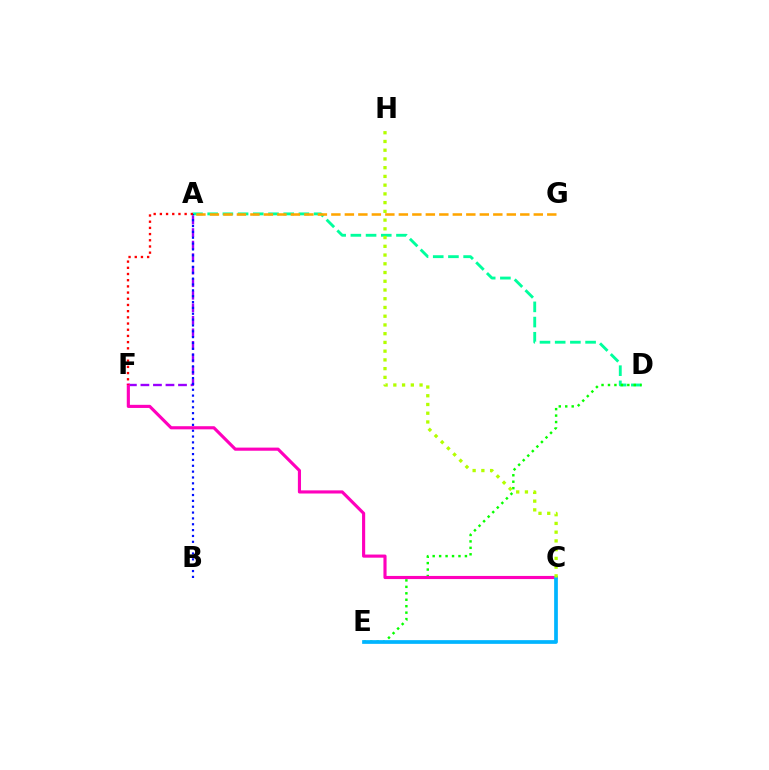{('A', 'F'): [{'color': '#9b00ff', 'line_style': 'dashed', 'thickness': 1.7}, {'color': '#ff0000', 'line_style': 'dotted', 'thickness': 1.68}], ('A', 'D'): [{'color': '#00ff9d', 'line_style': 'dashed', 'thickness': 2.07}], ('D', 'E'): [{'color': '#08ff00', 'line_style': 'dotted', 'thickness': 1.75}], ('A', 'B'): [{'color': '#0010ff', 'line_style': 'dotted', 'thickness': 1.59}], ('A', 'G'): [{'color': '#ffa500', 'line_style': 'dashed', 'thickness': 1.83}], ('C', 'F'): [{'color': '#ff00bd', 'line_style': 'solid', 'thickness': 2.25}], ('C', 'E'): [{'color': '#00b5ff', 'line_style': 'solid', 'thickness': 2.68}], ('C', 'H'): [{'color': '#b3ff00', 'line_style': 'dotted', 'thickness': 2.37}]}